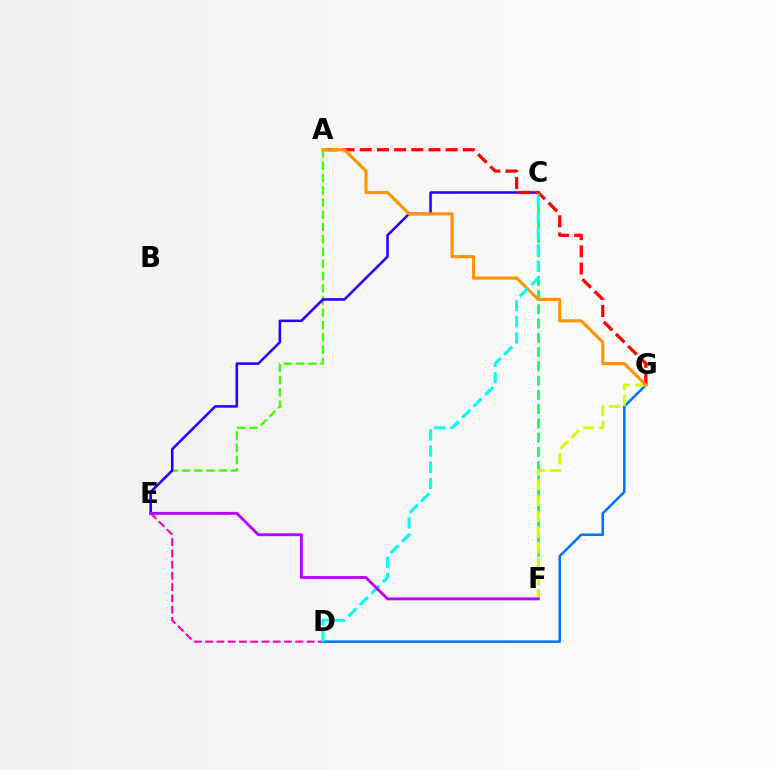{('A', 'E'): [{'color': '#3dff00', 'line_style': 'dashed', 'thickness': 1.67}], ('D', 'E'): [{'color': '#ff00ac', 'line_style': 'dashed', 'thickness': 1.53}], ('C', 'E'): [{'color': '#2500ff', 'line_style': 'solid', 'thickness': 1.83}], ('D', 'G'): [{'color': '#0074ff', 'line_style': 'solid', 'thickness': 1.82}], ('A', 'G'): [{'color': '#ff0000', 'line_style': 'dashed', 'thickness': 2.33}, {'color': '#ff9400', 'line_style': 'solid', 'thickness': 2.25}], ('C', 'F'): [{'color': '#00ff5c', 'line_style': 'dashed', 'thickness': 1.94}], ('F', 'G'): [{'color': '#d1ff00', 'line_style': 'dashed', 'thickness': 2.14}], ('C', 'D'): [{'color': '#00fff6', 'line_style': 'dashed', 'thickness': 2.19}], ('E', 'F'): [{'color': '#b900ff', 'line_style': 'solid', 'thickness': 2.07}]}